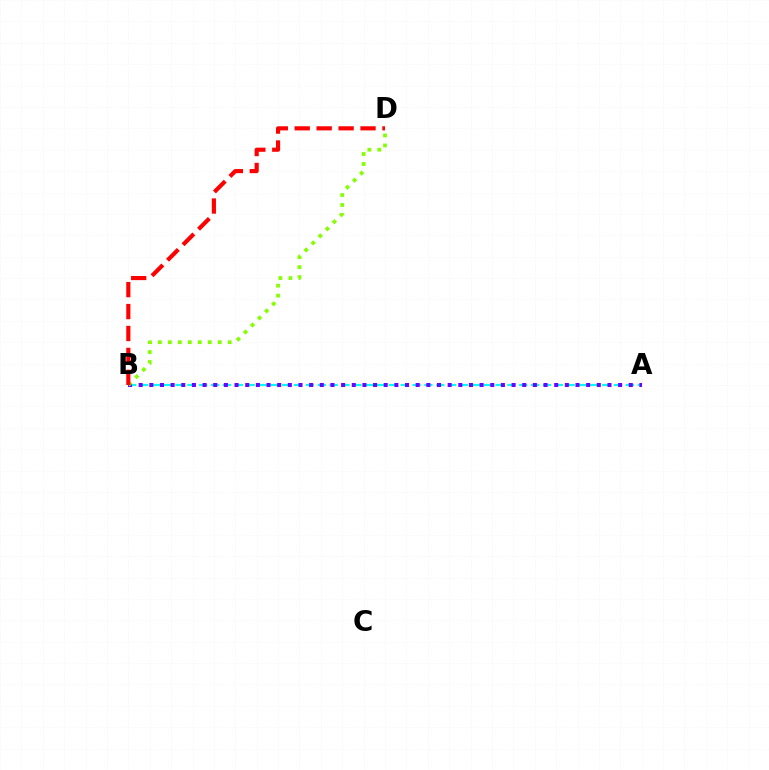{('A', 'B'): [{'color': '#00fff6', 'line_style': 'dashed', 'thickness': 1.61}, {'color': '#7200ff', 'line_style': 'dotted', 'thickness': 2.89}], ('B', 'D'): [{'color': '#84ff00', 'line_style': 'dotted', 'thickness': 2.71}, {'color': '#ff0000', 'line_style': 'dashed', 'thickness': 2.98}]}